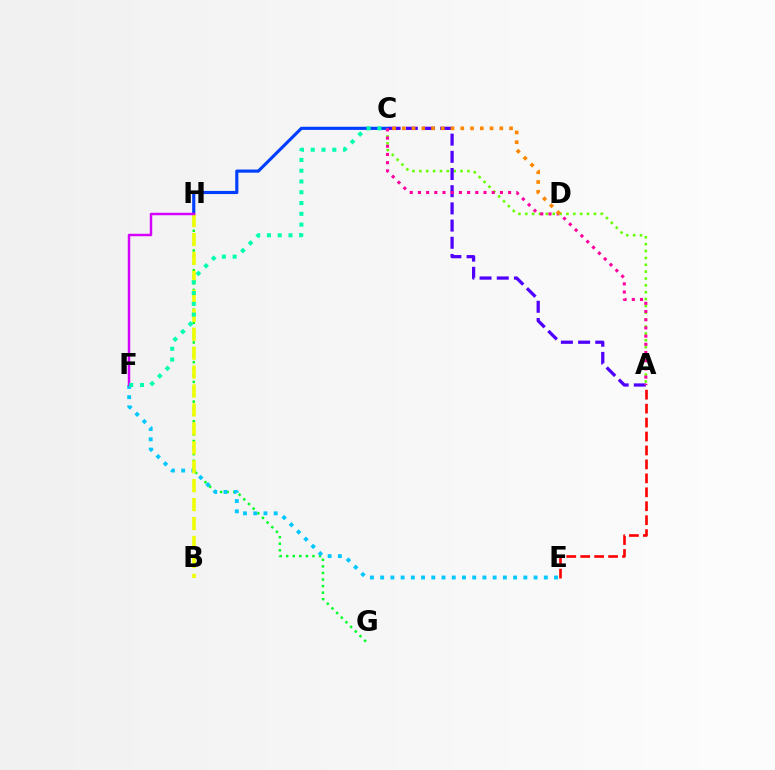{('C', 'H'): [{'color': '#003fff', 'line_style': 'solid', 'thickness': 2.26}], ('A', 'E'): [{'color': '#ff0000', 'line_style': 'dashed', 'thickness': 1.89}], ('G', 'H'): [{'color': '#00ff27', 'line_style': 'dotted', 'thickness': 1.78}], ('E', 'F'): [{'color': '#00c7ff', 'line_style': 'dotted', 'thickness': 2.78}], ('A', 'C'): [{'color': '#66ff00', 'line_style': 'dotted', 'thickness': 1.86}, {'color': '#4f00ff', 'line_style': 'dashed', 'thickness': 2.34}, {'color': '#ff00a0', 'line_style': 'dotted', 'thickness': 2.23}], ('B', 'H'): [{'color': '#eeff00', 'line_style': 'dashed', 'thickness': 2.57}], ('F', 'H'): [{'color': '#d600ff', 'line_style': 'solid', 'thickness': 1.77}], ('C', 'F'): [{'color': '#00ffaf', 'line_style': 'dotted', 'thickness': 2.93}], ('C', 'D'): [{'color': '#ff8800', 'line_style': 'dotted', 'thickness': 2.65}]}